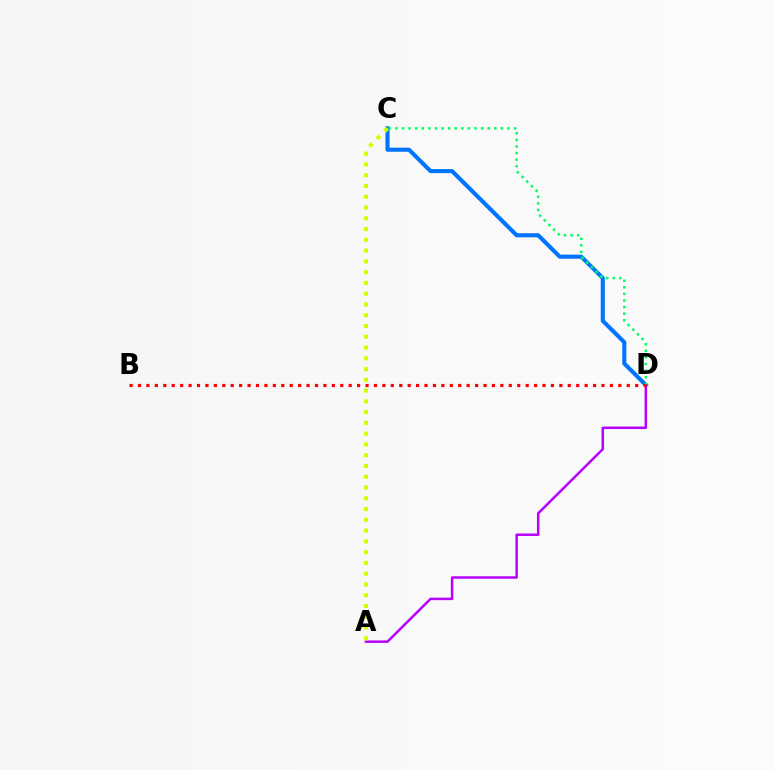{('C', 'D'): [{'color': '#0074ff', 'line_style': 'solid', 'thickness': 2.94}, {'color': '#00ff5c', 'line_style': 'dotted', 'thickness': 1.79}], ('A', 'D'): [{'color': '#b900ff', 'line_style': 'solid', 'thickness': 1.79}], ('A', 'C'): [{'color': '#d1ff00', 'line_style': 'dotted', 'thickness': 2.93}], ('B', 'D'): [{'color': '#ff0000', 'line_style': 'dotted', 'thickness': 2.29}]}